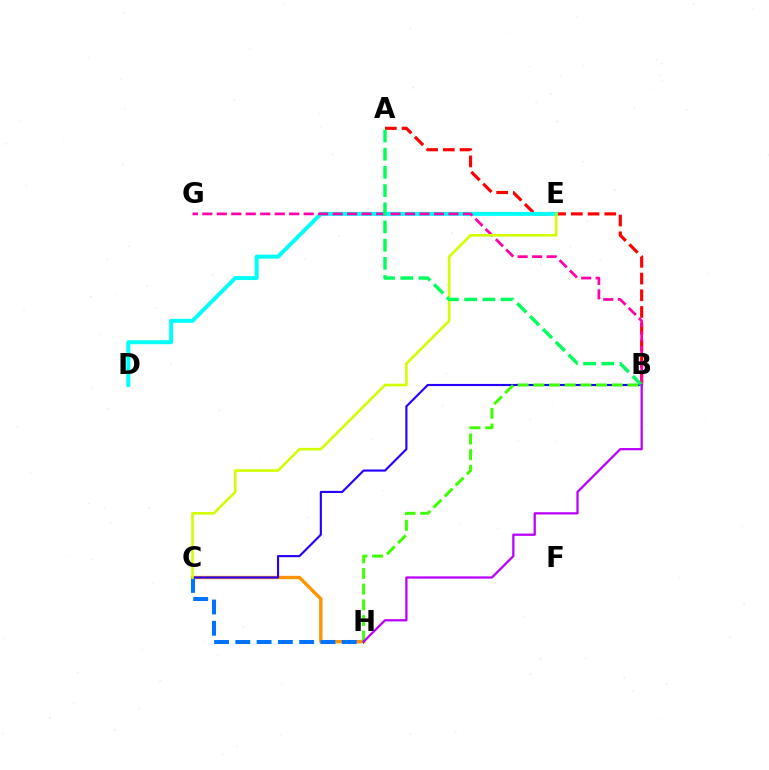{('A', 'B'): [{'color': '#ff0000', 'line_style': 'dashed', 'thickness': 2.27}, {'color': '#00ff5c', 'line_style': 'dashed', 'thickness': 2.47}], ('C', 'H'): [{'color': '#ff9400', 'line_style': 'solid', 'thickness': 2.42}, {'color': '#0074ff', 'line_style': 'dashed', 'thickness': 2.89}], ('B', 'C'): [{'color': '#2500ff', 'line_style': 'solid', 'thickness': 1.54}], ('D', 'E'): [{'color': '#00fff6', 'line_style': 'solid', 'thickness': 2.87}], ('B', 'G'): [{'color': '#ff00ac', 'line_style': 'dashed', 'thickness': 1.97}], ('B', 'H'): [{'color': '#3dff00', 'line_style': 'dashed', 'thickness': 2.13}, {'color': '#b900ff', 'line_style': 'solid', 'thickness': 1.62}], ('C', 'E'): [{'color': '#d1ff00', 'line_style': 'solid', 'thickness': 1.87}]}